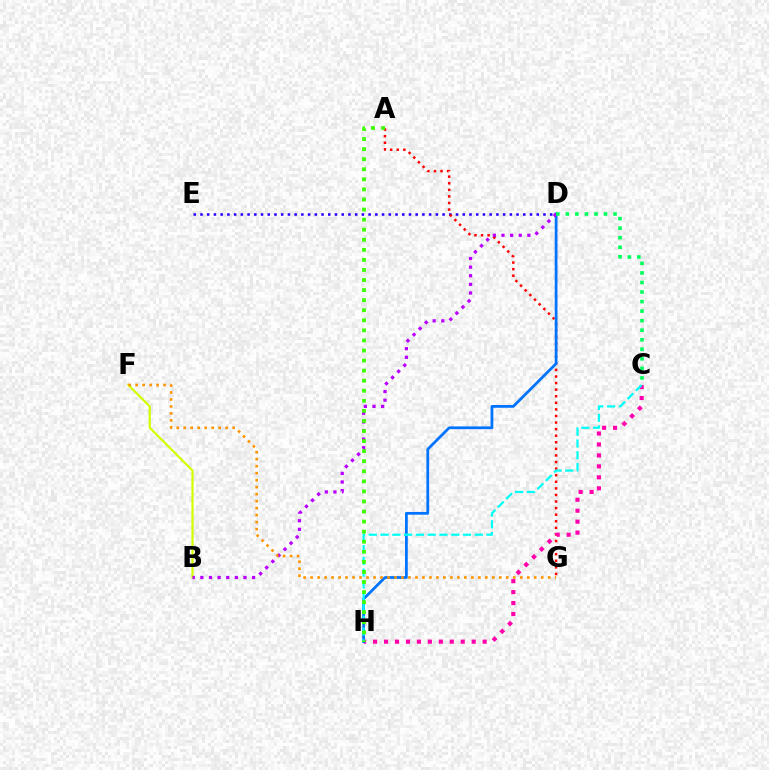{('B', 'F'): [{'color': '#d1ff00', 'line_style': 'solid', 'thickness': 1.56}], ('D', 'E'): [{'color': '#2500ff', 'line_style': 'dotted', 'thickness': 1.83}], ('A', 'G'): [{'color': '#ff0000', 'line_style': 'dotted', 'thickness': 1.79}], ('C', 'H'): [{'color': '#ff00ac', 'line_style': 'dotted', 'thickness': 2.98}, {'color': '#00fff6', 'line_style': 'dashed', 'thickness': 1.6}], ('D', 'H'): [{'color': '#0074ff', 'line_style': 'solid', 'thickness': 1.99}], ('B', 'D'): [{'color': '#b900ff', 'line_style': 'dotted', 'thickness': 2.34}], ('A', 'H'): [{'color': '#3dff00', 'line_style': 'dotted', 'thickness': 2.73}], ('C', 'D'): [{'color': '#00ff5c', 'line_style': 'dotted', 'thickness': 2.59}], ('F', 'G'): [{'color': '#ff9400', 'line_style': 'dotted', 'thickness': 1.9}]}